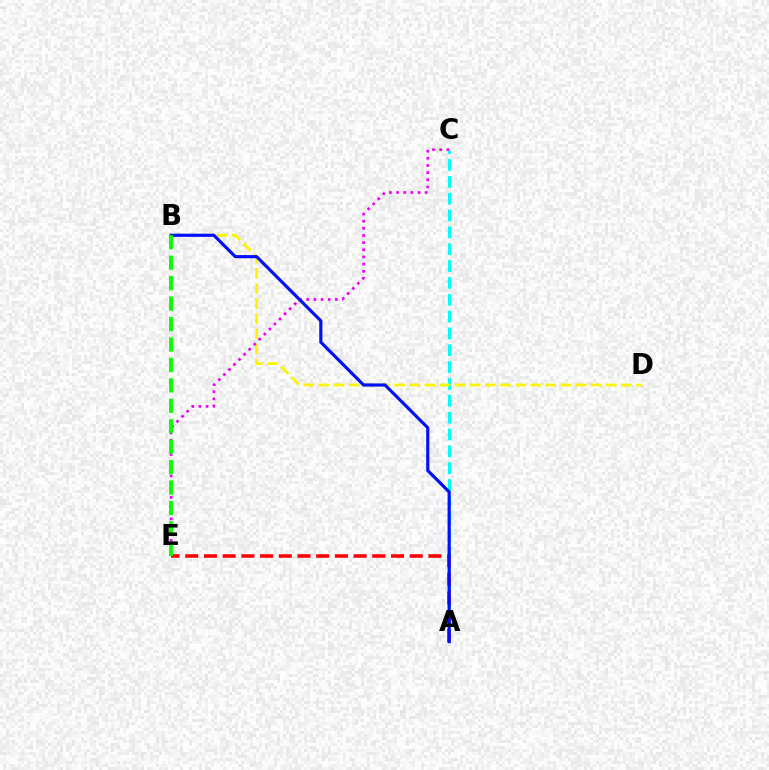{('A', 'C'): [{'color': '#00fff6', 'line_style': 'dashed', 'thickness': 2.29}], ('B', 'D'): [{'color': '#fcf500', 'line_style': 'dashed', 'thickness': 2.05}], ('C', 'E'): [{'color': '#ee00ff', 'line_style': 'dotted', 'thickness': 1.94}], ('A', 'E'): [{'color': '#ff0000', 'line_style': 'dashed', 'thickness': 2.54}], ('A', 'B'): [{'color': '#0010ff', 'line_style': 'solid', 'thickness': 2.28}], ('B', 'E'): [{'color': '#08ff00', 'line_style': 'dashed', 'thickness': 2.78}]}